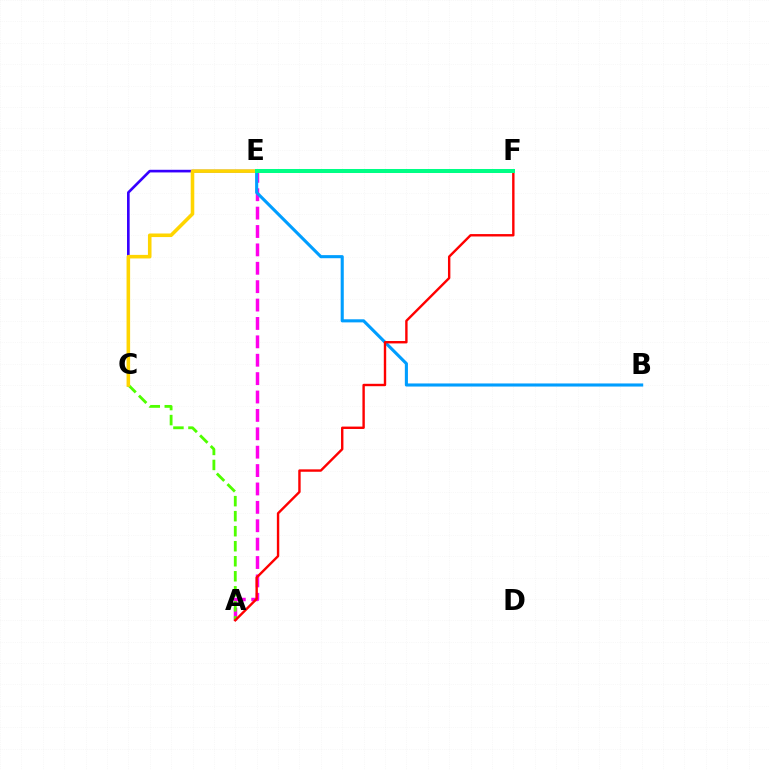{('C', 'E'): [{'color': '#3700ff', 'line_style': 'solid', 'thickness': 1.9}, {'color': '#ffd500', 'line_style': 'solid', 'thickness': 2.57}], ('A', 'E'): [{'color': '#ff00ed', 'line_style': 'dashed', 'thickness': 2.5}], ('A', 'C'): [{'color': '#4fff00', 'line_style': 'dashed', 'thickness': 2.04}], ('B', 'E'): [{'color': '#009eff', 'line_style': 'solid', 'thickness': 2.23}], ('A', 'F'): [{'color': '#ff0000', 'line_style': 'solid', 'thickness': 1.73}], ('E', 'F'): [{'color': '#00ff86', 'line_style': 'solid', 'thickness': 2.89}]}